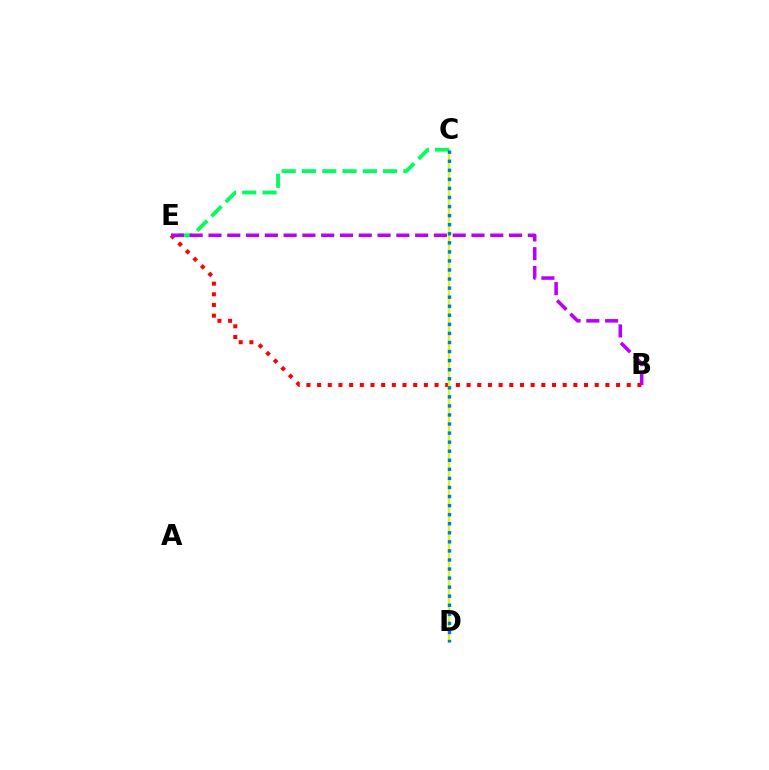{('B', 'E'): [{'color': '#ff0000', 'line_style': 'dotted', 'thickness': 2.9}, {'color': '#b900ff', 'line_style': 'dashed', 'thickness': 2.55}], ('C', 'D'): [{'color': '#d1ff00', 'line_style': 'solid', 'thickness': 1.68}, {'color': '#0074ff', 'line_style': 'dotted', 'thickness': 2.46}], ('C', 'E'): [{'color': '#00ff5c', 'line_style': 'dashed', 'thickness': 2.76}]}